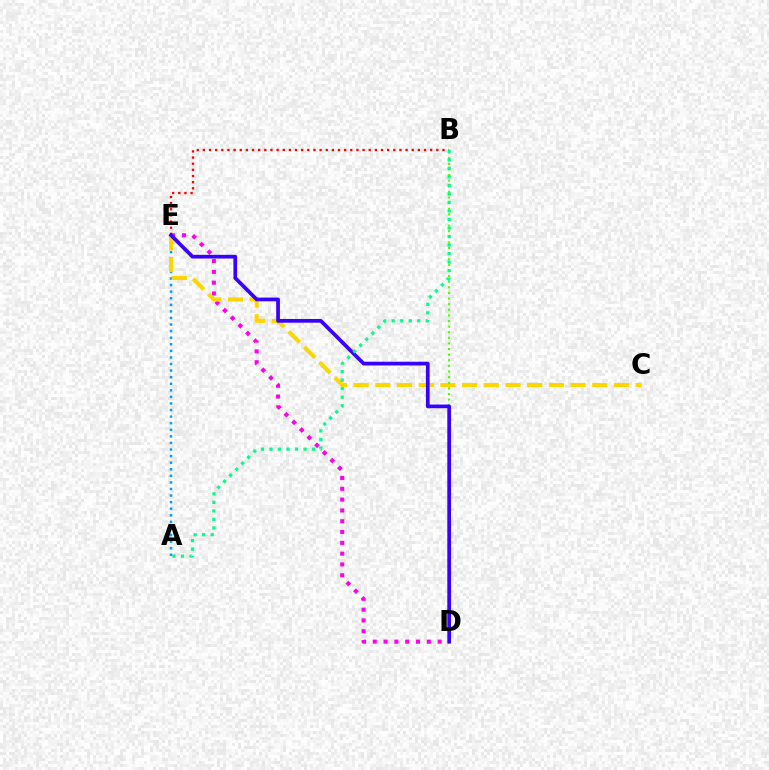{('D', 'E'): [{'color': '#ff00ed', 'line_style': 'dotted', 'thickness': 2.94}, {'color': '#3700ff', 'line_style': 'solid', 'thickness': 2.67}], ('A', 'E'): [{'color': '#009eff', 'line_style': 'dotted', 'thickness': 1.79}], ('B', 'E'): [{'color': '#ff0000', 'line_style': 'dotted', 'thickness': 1.67}], ('C', 'E'): [{'color': '#ffd500', 'line_style': 'dashed', 'thickness': 2.95}], ('B', 'D'): [{'color': '#4fff00', 'line_style': 'dotted', 'thickness': 1.53}], ('A', 'B'): [{'color': '#00ff86', 'line_style': 'dotted', 'thickness': 2.31}]}